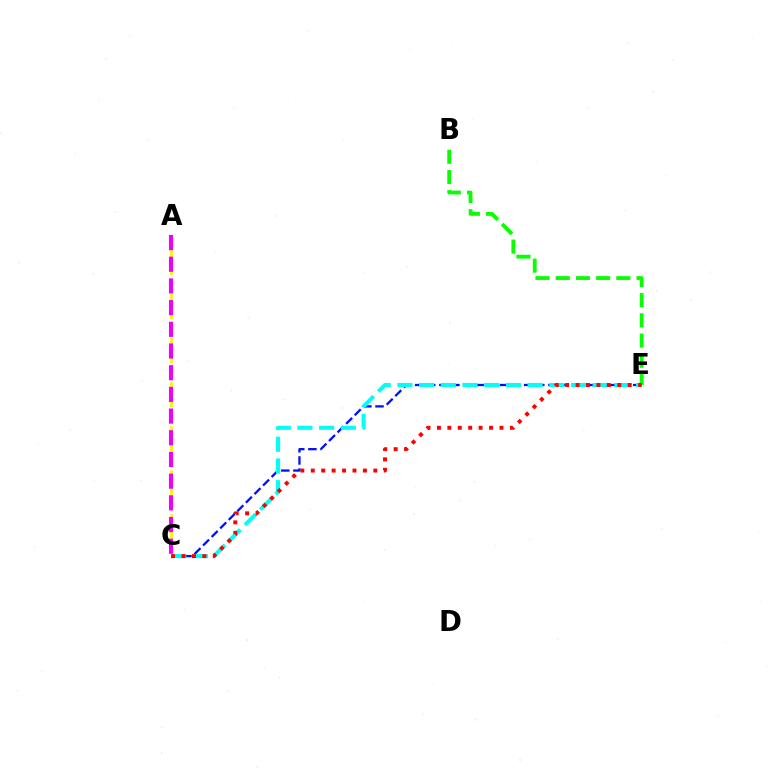{('B', 'E'): [{'color': '#08ff00', 'line_style': 'dashed', 'thickness': 2.75}], ('C', 'E'): [{'color': '#0010ff', 'line_style': 'dashed', 'thickness': 1.65}, {'color': '#00fff6', 'line_style': 'dashed', 'thickness': 2.95}, {'color': '#ff0000', 'line_style': 'dotted', 'thickness': 2.83}], ('A', 'C'): [{'color': '#fcf500', 'line_style': 'dashed', 'thickness': 1.99}, {'color': '#ee00ff', 'line_style': 'dashed', 'thickness': 2.95}]}